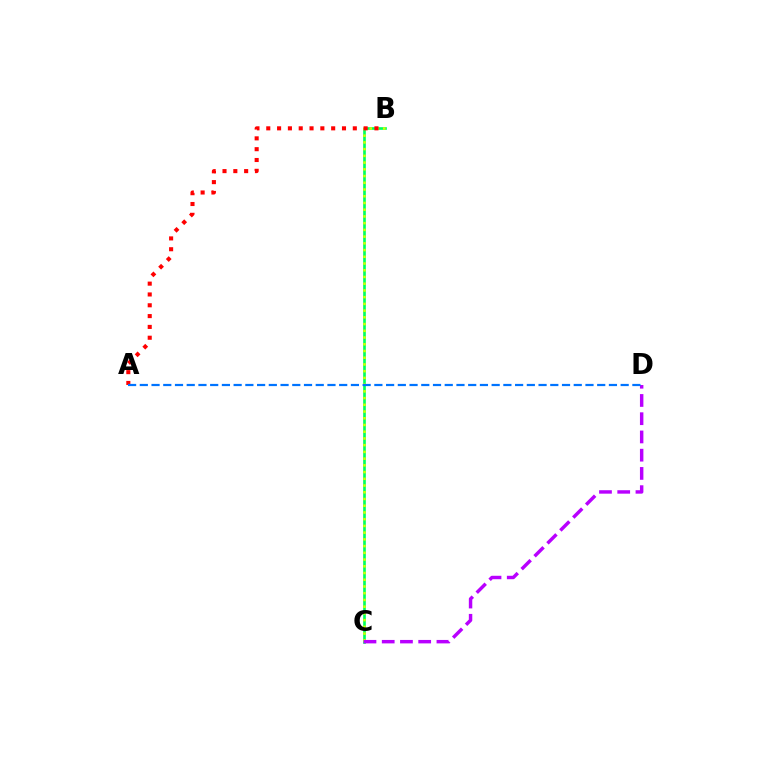{('B', 'C'): [{'color': '#00ff5c', 'line_style': 'solid', 'thickness': 1.92}, {'color': '#d1ff00', 'line_style': 'dotted', 'thickness': 1.83}], ('A', 'B'): [{'color': '#ff0000', 'line_style': 'dotted', 'thickness': 2.94}], ('C', 'D'): [{'color': '#b900ff', 'line_style': 'dashed', 'thickness': 2.48}], ('A', 'D'): [{'color': '#0074ff', 'line_style': 'dashed', 'thickness': 1.59}]}